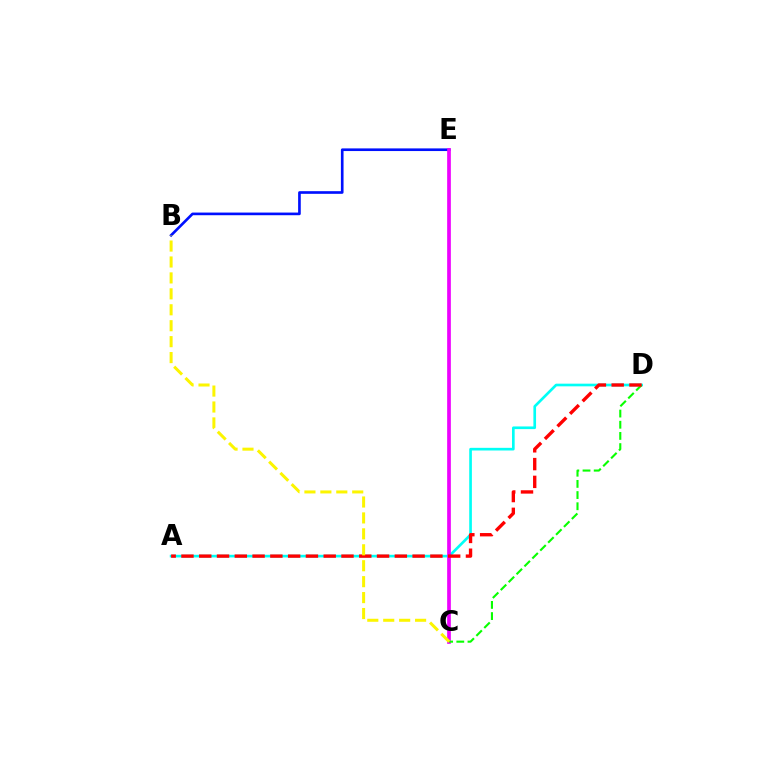{('B', 'E'): [{'color': '#0010ff', 'line_style': 'solid', 'thickness': 1.91}], ('A', 'D'): [{'color': '#00fff6', 'line_style': 'solid', 'thickness': 1.92}, {'color': '#ff0000', 'line_style': 'dashed', 'thickness': 2.42}], ('C', 'E'): [{'color': '#ee00ff', 'line_style': 'solid', 'thickness': 2.66}], ('C', 'D'): [{'color': '#08ff00', 'line_style': 'dashed', 'thickness': 1.52}], ('B', 'C'): [{'color': '#fcf500', 'line_style': 'dashed', 'thickness': 2.16}]}